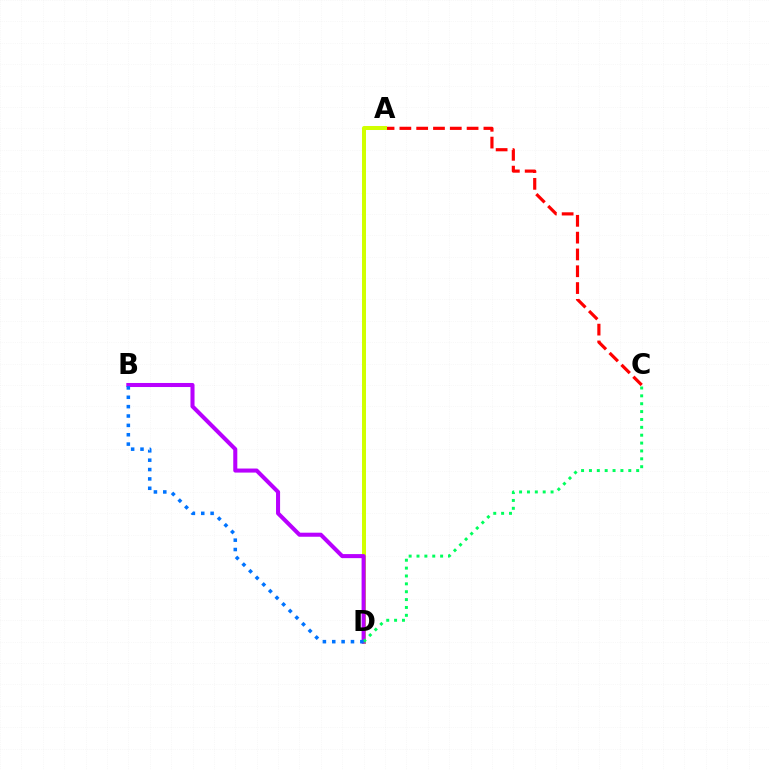{('A', 'C'): [{'color': '#ff0000', 'line_style': 'dashed', 'thickness': 2.28}], ('A', 'D'): [{'color': '#d1ff00', 'line_style': 'solid', 'thickness': 2.89}], ('B', 'D'): [{'color': '#b900ff', 'line_style': 'solid', 'thickness': 2.92}, {'color': '#0074ff', 'line_style': 'dotted', 'thickness': 2.54}], ('C', 'D'): [{'color': '#00ff5c', 'line_style': 'dotted', 'thickness': 2.14}]}